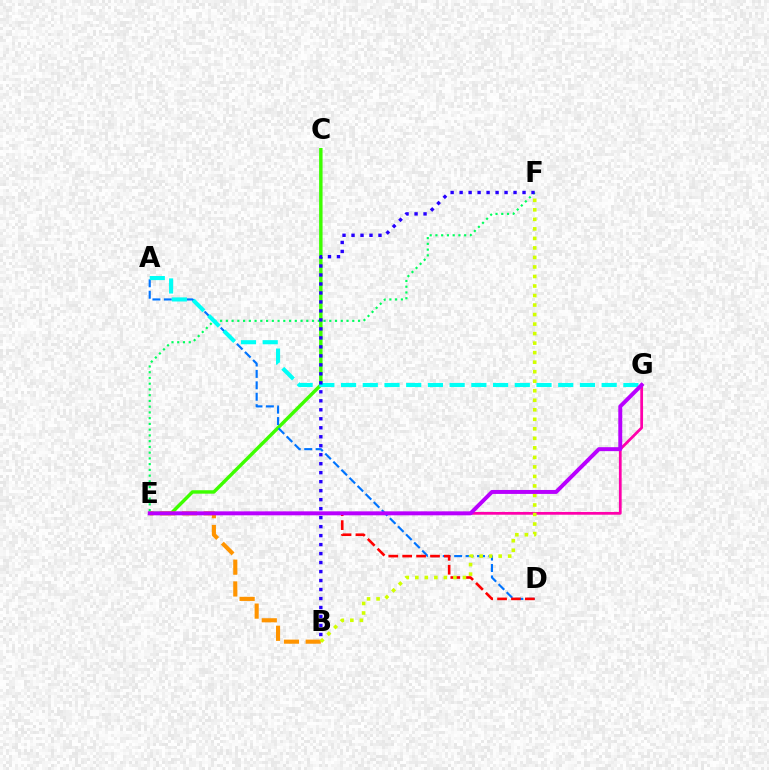{('C', 'E'): [{'color': '#3dff00', 'line_style': 'solid', 'thickness': 2.48}], ('E', 'G'): [{'color': '#ff00ac', 'line_style': 'solid', 'thickness': 1.99}, {'color': '#b900ff', 'line_style': 'solid', 'thickness': 2.85}], ('E', 'F'): [{'color': '#00ff5c', 'line_style': 'dotted', 'thickness': 1.56}], ('A', 'D'): [{'color': '#0074ff', 'line_style': 'dashed', 'thickness': 1.55}], ('D', 'E'): [{'color': '#ff0000', 'line_style': 'dashed', 'thickness': 1.89}], ('A', 'G'): [{'color': '#00fff6', 'line_style': 'dashed', 'thickness': 2.95}], ('B', 'E'): [{'color': '#ff9400', 'line_style': 'dashed', 'thickness': 2.96}], ('B', 'F'): [{'color': '#d1ff00', 'line_style': 'dotted', 'thickness': 2.59}, {'color': '#2500ff', 'line_style': 'dotted', 'thickness': 2.44}]}